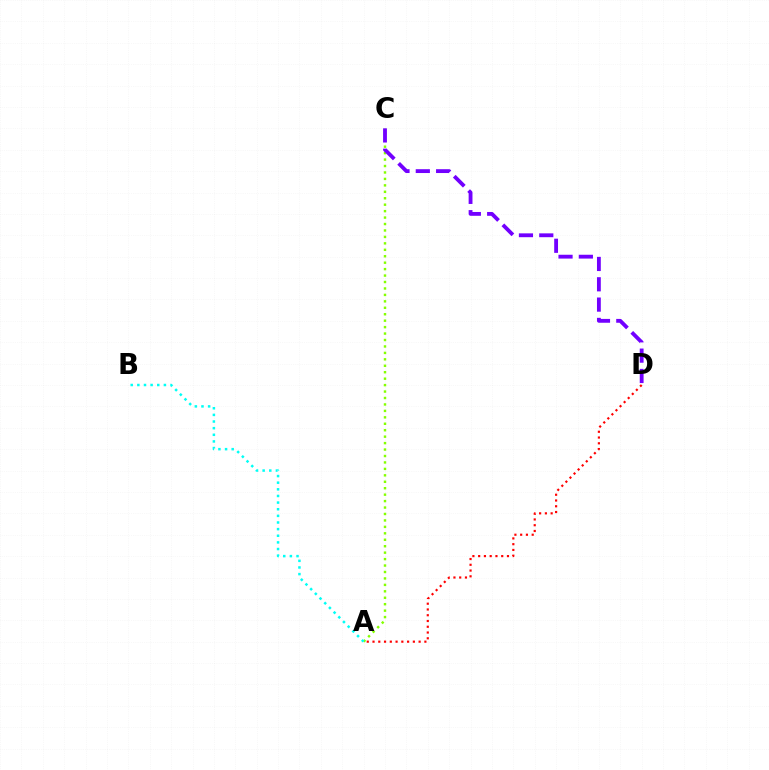{('A', 'D'): [{'color': '#ff0000', 'line_style': 'dotted', 'thickness': 1.57}], ('A', 'C'): [{'color': '#84ff00', 'line_style': 'dotted', 'thickness': 1.75}], ('A', 'B'): [{'color': '#00fff6', 'line_style': 'dotted', 'thickness': 1.8}], ('C', 'D'): [{'color': '#7200ff', 'line_style': 'dashed', 'thickness': 2.76}]}